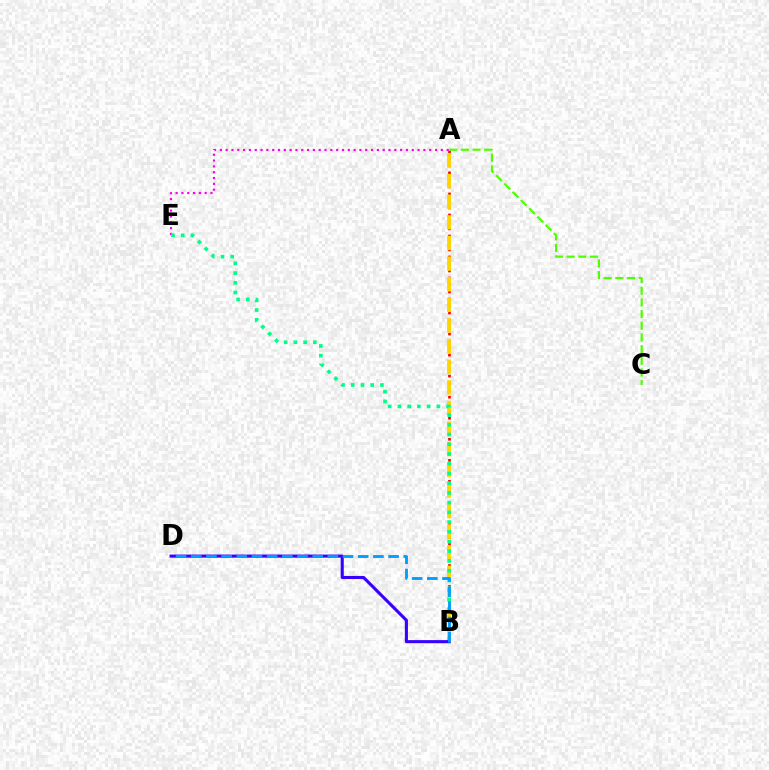{('A', 'B'): [{'color': '#ff0000', 'line_style': 'dotted', 'thickness': 1.9}, {'color': '#ffd500', 'line_style': 'dashed', 'thickness': 2.8}], ('A', 'E'): [{'color': '#ff00ed', 'line_style': 'dotted', 'thickness': 1.58}], ('B', 'E'): [{'color': '#00ff86', 'line_style': 'dotted', 'thickness': 2.64}], ('B', 'D'): [{'color': '#3700ff', 'line_style': 'solid', 'thickness': 2.23}, {'color': '#009eff', 'line_style': 'dashed', 'thickness': 2.06}], ('A', 'C'): [{'color': '#4fff00', 'line_style': 'dashed', 'thickness': 1.59}]}